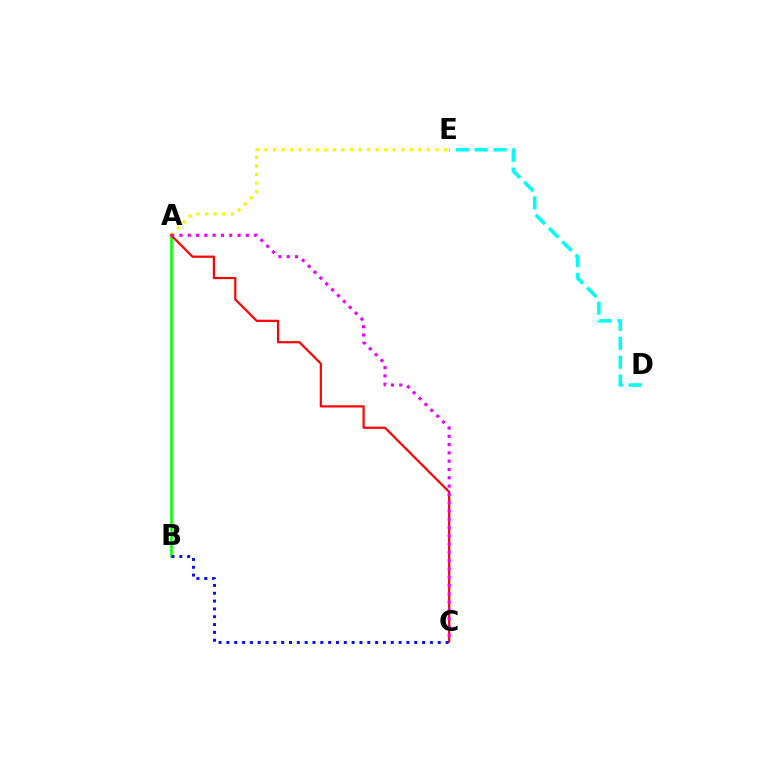{('A', 'B'): [{'color': '#08ff00', 'line_style': 'solid', 'thickness': 1.86}], ('A', 'E'): [{'color': '#fcf500', 'line_style': 'dotted', 'thickness': 2.32}], ('A', 'C'): [{'color': '#ff0000', 'line_style': 'solid', 'thickness': 1.58}, {'color': '#ee00ff', 'line_style': 'dotted', 'thickness': 2.25}], ('B', 'C'): [{'color': '#0010ff', 'line_style': 'dotted', 'thickness': 2.13}], ('D', 'E'): [{'color': '#00fff6', 'line_style': 'dashed', 'thickness': 2.56}]}